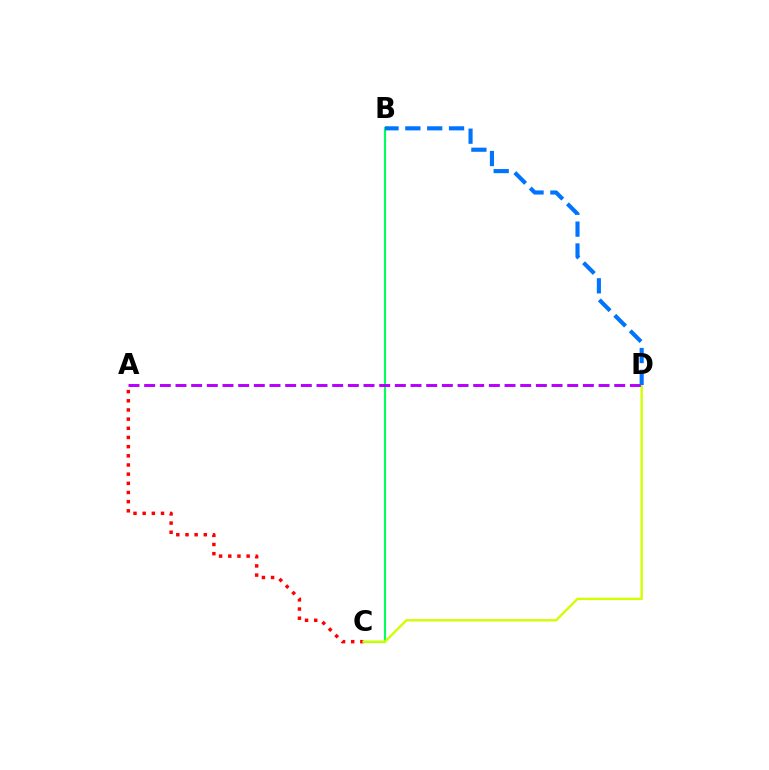{('A', 'C'): [{'color': '#ff0000', 'line_style': 'dotted', 'thickness': 2.49}], ('B', 'C'): [{'color': '#00ff5c', 'line_style': 'solid', 'thickness': 1.53}], ('C', 'D'): [{'color': '#d1ff00', 'line_style': 'solid', 'thickness': 1.7}], ('A', 'D'): [{'color': '#b900ff', 'line_style': 'dashed', 'thickness': 2.13}], ('B', 'D'): [{'color': '#0074ff', 'line_style': 'dashed', 'thickness': 2.97}]}